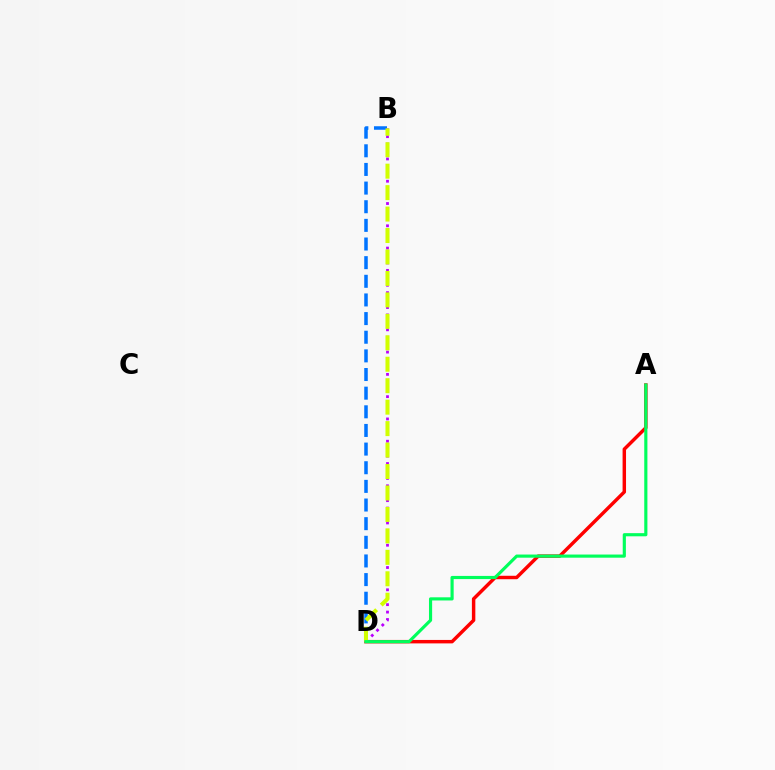{('B', 'D'): [{'color': '#0074ff', 'line_style': 'dashed', 'thickness': 2.53}, {'color': '#b900ff', 'line_style': 'dotted', 'thickness': 2.02}, {'color': '#d1ff00', 'line_style': 'dashed', 'thickness': 2.91}], ('A', 'D'): [{'color': '#ff0000', 'line_style': 'solid', 'thickness': 2.48}, {'color': '#00ff5c', 'line_style': 'solid', 'thickness': 2.27}]}